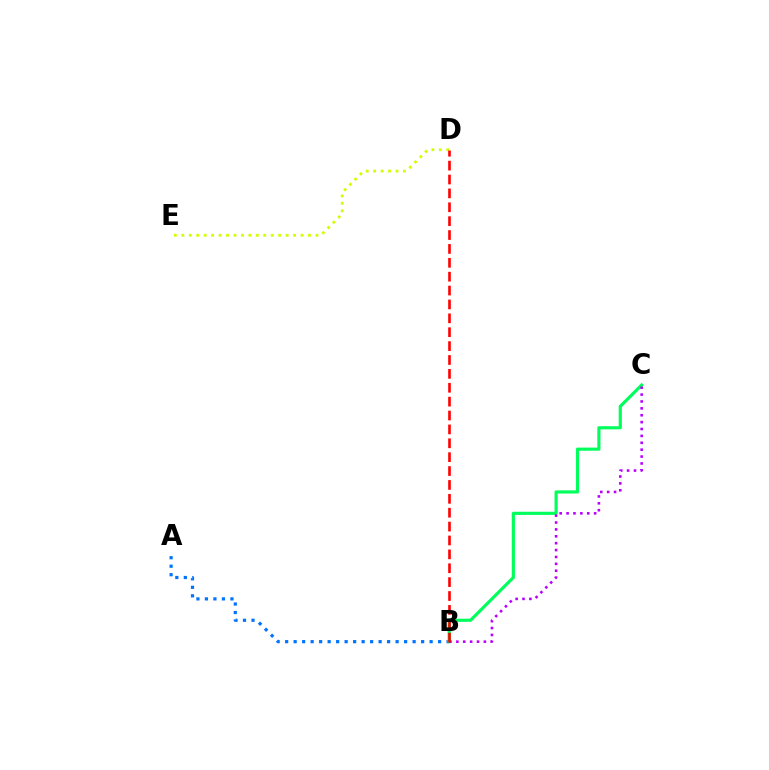{('A', 'B'): [{'color': '#0074ff', 'line_style': 'dotted', 'thickness': 2.31}], ('D', 'E'): [{'color': '#d1ff00', 'line_style': 'dotted', 'thickness': 2.02}], ('B', 'C'): [{'color': '#00ff5c', 'line_style': 'solid', 'thickness': 2.26}, {'color': '#b900ff', 'line_style': 'dotted', 'thickness': 1.87}], ('B', 'D'): [{'color': '#ff0000', 'line_style': 'dashed', 'thickness': 1.89}]}